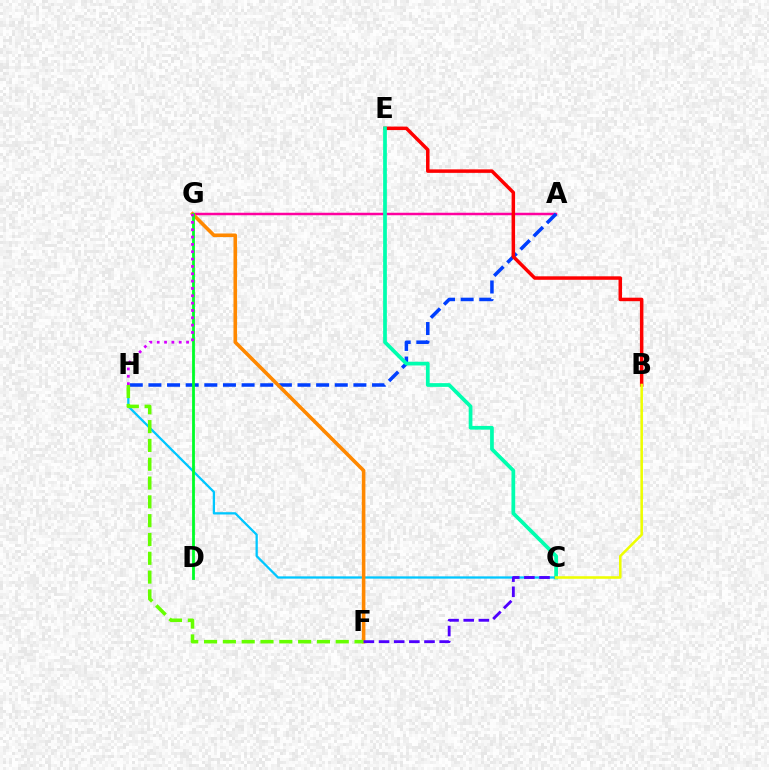{('C', 'H'): [{'color': '#00c7ff', 'line_style': 'solid', 'thickness': 1.64}], ('A', 'G'): [{'color': '#ff00a0', 'line_style': 'solid', 'thickness': 1.8}], ('A', 'H'): [{'color': '#003fff', 'line_style': 'dashed', 'thickness': 2.53}], ('F', 'G'): [{'color': '#ff8800', 'line_style': 'solid', 'thickness': 2.58}], ('D', 'G'): [{'color': '#00ff27', 'line_style': 'solid', 'thickness': 2.01}], ('F', 'H'): [{'color': '#66ff00', 'line_style': 'dashed', 'thickness': 2.56}], ('G', 'H'): [{'color': '#d600ff', 'line_style': 'dotted', 'thickness': 1.99}], ('C', 'F'): [{'color': '#4f00ff', 'line_style': 'dashed', 'thickness': 2.06}], ('B', 'E'): [{'color': '#ff0000', 'line_style': 'solid', 'thickness': 2.51}], ('C', 'E'): [{'color': '#00ffaf', 'line_style': 'solid', 'thickness': 2.68}], ('B', 'C'): [{'color': '#eeff00', 'line_style': 'solid', 'thickness': 1.84}]}